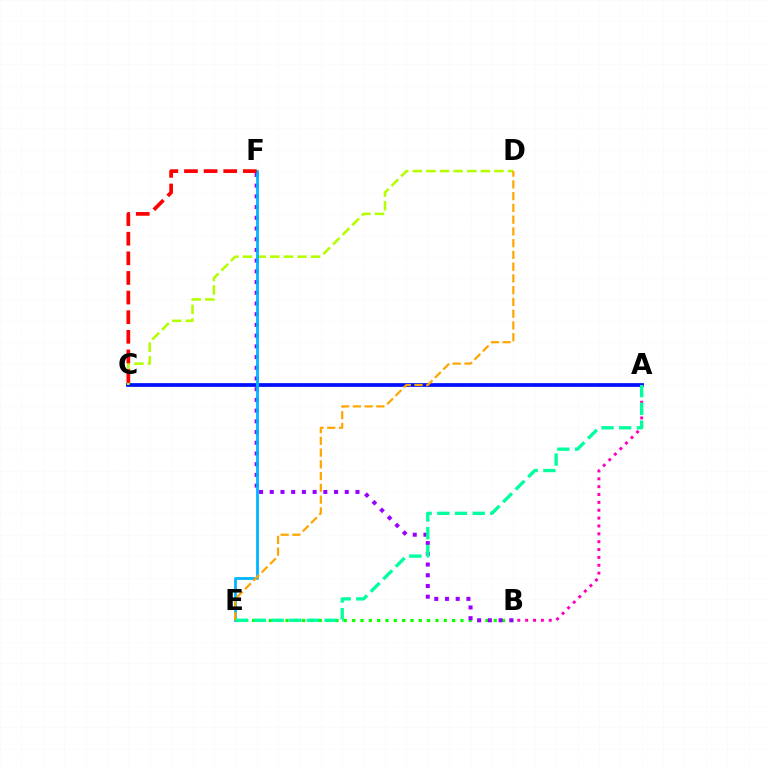{('A', 'C'): [{'color': '#0010ff', 'line_style': 'solid', 'thickness': 2.69}], ('B', 'E'): [{'color': '#08ff00', 'line_style': 'dotted', 'thickness': 2.26}], ('B', 'F'): [{'color': '#9b00ff', 'line_style': 'dotted', 'thickness': 2.91}], ('C', 'D'): [{'color': '#b3ff00', 'line_style': 'dashed', 'thickness': 1.85}], ('A', 'B'): [{'color': '#ff00bd', 'line_style': 'dotted', 'thickness': 2.14}], ('E', 'F'): [{'color': '#00b5ff', 'line_style': 'solid', 'thickness': 2.0}], ('C', 'F'): [{'color': '#ff0000', 'line_style': 'dashed', 'thickness': 2.67}], ('D', 'E'): [{'color': '#ffa500', 'line_style': 'dashed', 'thickness': 1.6}], ('A', 'E'): [{'color': '#00ff9d', 'line_style': 'dashed', 'thickness': 2.4}]}